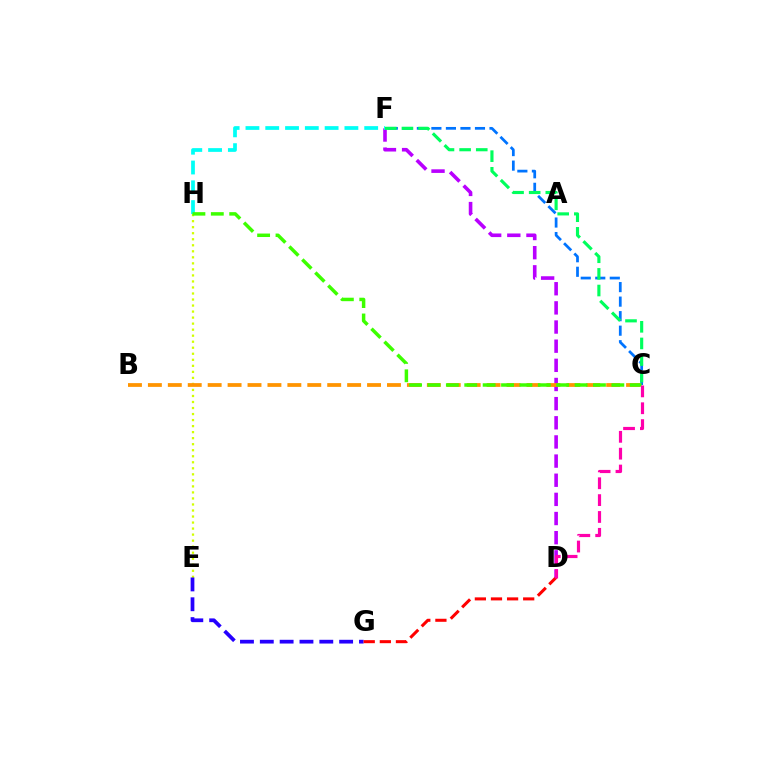{('E', 'H'): [{'color': '#d1ff00', 'line_style': 'dotted', 'thickness': 1.64}], ('E', 'G'): [{'color': '#2500ff', 'line_style': 'dashed', 'thickness': 2.69}], ('C', 'F'): [{'color': '#0074ff', 'line_style': 'dashed', 'thickness': 1.97}, {'color': '#00ff5c', 'line_style': 'dashed', 'thickness': 2.26}], ('D', 'G'): [{'color': '#ff0000', 'line_style': 'dashed', 'thickness': 2.19}], ('D', 'F'): [{'color': '#b900ff', 'line_style': 'dashed', 'thickness': 2.6}], ('F', 'H'): [{'color': '#00fff6', 'line_style': 'dashed', 'thickness': 2.69}], ('B', 'C'): [{'color': '#ff9400', 'line_style': 'dashed', 'thickness': 2.71}], ('C', 'H'): [{'color': '#3dff00', 'line_style': 'dashed', 'thickness': 2.5}], ('C', 'D'): [{'color': '#ff00ac', 'line_style': 'dashed', 'thickness': 2.29}]}